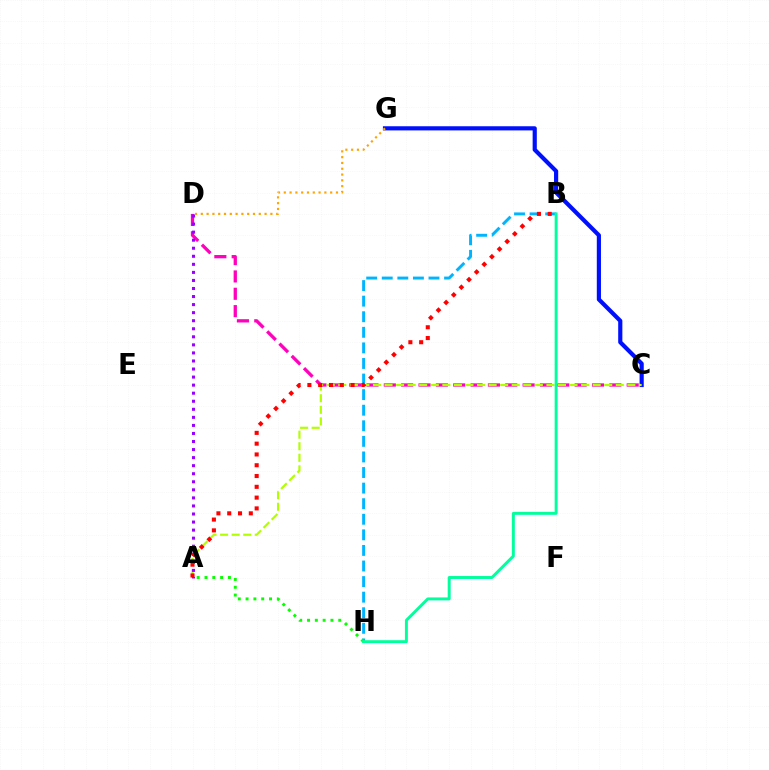{('C', 'D'): [{'color': '#ff00bd', 'line_style': 'dashed', 'thickness': 2.36}], ('C', 'G'): [{'color': '#0010ff', 'line_style': 'solid', 'thickness': 3.0}], ('A', 'C'): [{'color': '#b3ff00', 'line_style': 'dashed', 'thickness': 1.57}], ('B', 'H'): [{'color': '#00b5ff', 'line_style': 'dashed', 'thickness': 2.12}, {'color': '#00ff9d', 'line_style': 'solid', 'thickness': 2.11}], ('D', 'G'): [{'color': '#ffa500', 'line_style': 'dotted', 'thickness': 1.58}], ('A', 'D'): [{'color': '#9b00ff', 'line_style': 'dotted', 'thickness': 2.19}], ('A', 'H'): [{'color': '#08ff00', 'line_style': 'dotted', 'thickness': 2.12}], ('A', 'B'): [{'color': '#ff0000', 'line_style': 'dotted', 'thickness': 2.93}]}